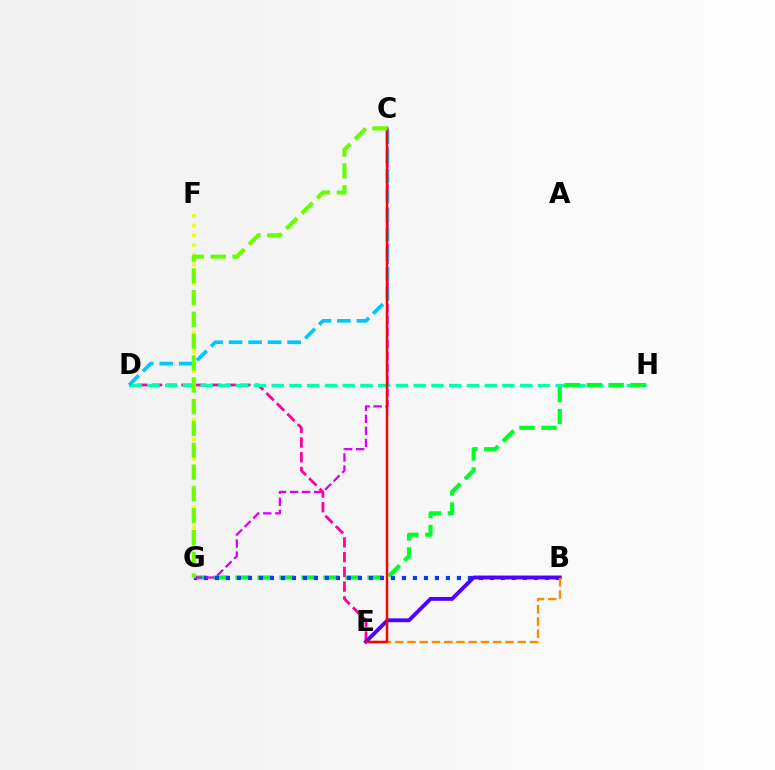{('D', 'E'): [{'color': '#ff00a0', 'line_style': 'dashed', 'thickness': 2.0}], ('D', 'H'): [{'color': '#00ffaf', 'line_style': 'dashed', 'thickness': 2.41}], ('G', 'H'): [{'color': '#00ff27', 'line_style': 'dashed', 'thickness': 2.99}], ('B', 'G'): [{'color': '#003fff', 'line_style': 'dotted', 'thickness': 2.99}], ('C', 'G'): [{'color': '#d600ff', 'line_style': 'dashed', 'thickness': 1.64}, {'color': '#66ff00', 'line_style': 'dashed', 'thickness': 2.96}], ('B', 'E'): [{'color': '#4f00ff', 'line_style': 'solid', 'thickness': 2.78}, {'color': '#ff8800', 'line_style': 'dashed', 'thickness': 1.66}], ('C', 'D'): [{'color': '#00c7ff', 'line_style': 'dashed', 'thickness': 2.65}], ('F', 'G'): [{'color': '#eeff00', 'line_style': 'dotted', 'thickness': 2.64}], ('C', 'E'): [{'color': '#ff0000', 'line_style': 'solid', 'thickness': 1.79}]}